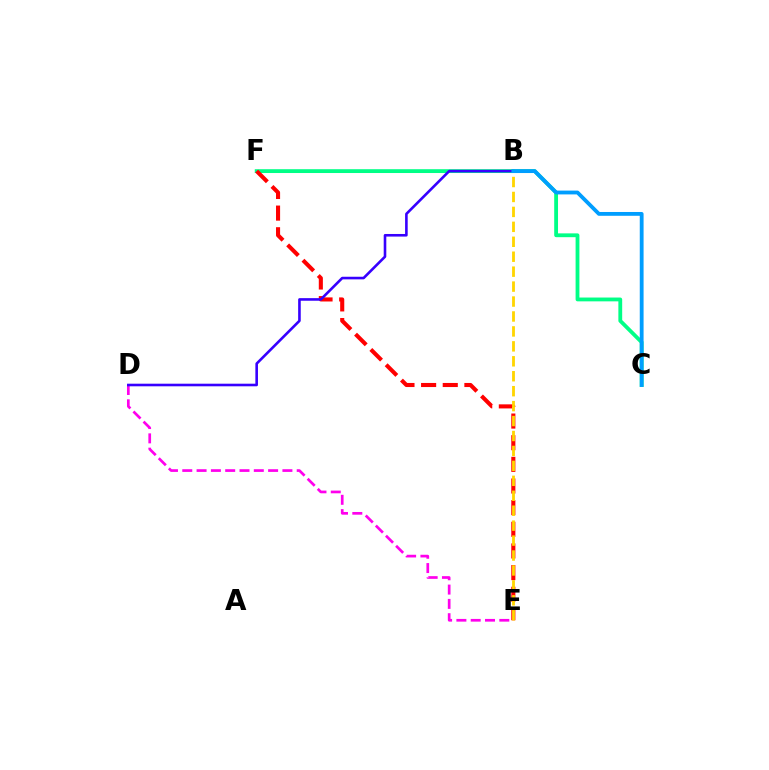{('B', 'F'): [{'color': '#4fff00', 'line_style': 'dotted', 'thickness': 1.97}], ('C', 'F'): [{'color': '#00ff86', 'line_style': 'solid', 'thickness': 2.75}], ('D', 'E'): [{'color': '#ff00ed', 'line_style': 'dashed', 'thickness': 1.94}], ('E', 'F'): [{'color': '#ff0000', 'line_style': 'dashed', 'thickness': 2.94}], ('B', 'D'): [{'color': '#3700ff', 'line_style': 'solid', 'thickness': 1.87}], ('B', 'E'): [{'color': '#ffd500', 'line_style': 'dashed', 'thickness': 2.03}], ('B', 'C'): [{'color': '#009eff', 'line_style': 'solid', 'thickness': 2.75}]}